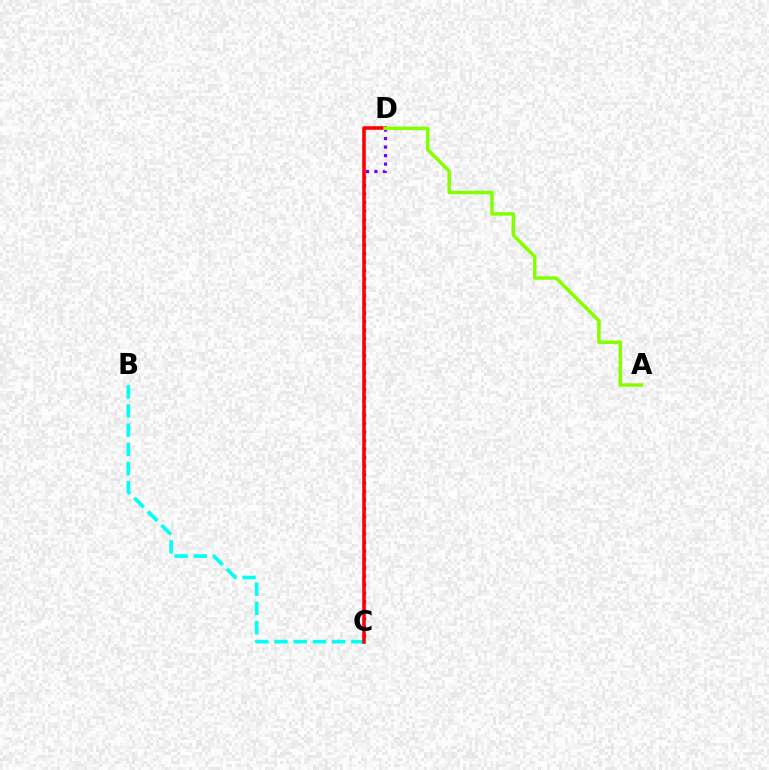{('C', 'D'): [{'color': '#7200ff', 'line_style': 'dotted', 'thickness': 2.31}, {'color': '#ff0000', 'line_style': 'solid', 'thickness': 2.58}], ('B', 'C'): [{'color': '#00fff6', 'line_style': 'dashed', 'thickness': 2.61}], ('A', 'D'): [{'color': '#84ff00', 'line_style': 'solid', 'thickness': 2.51}]}